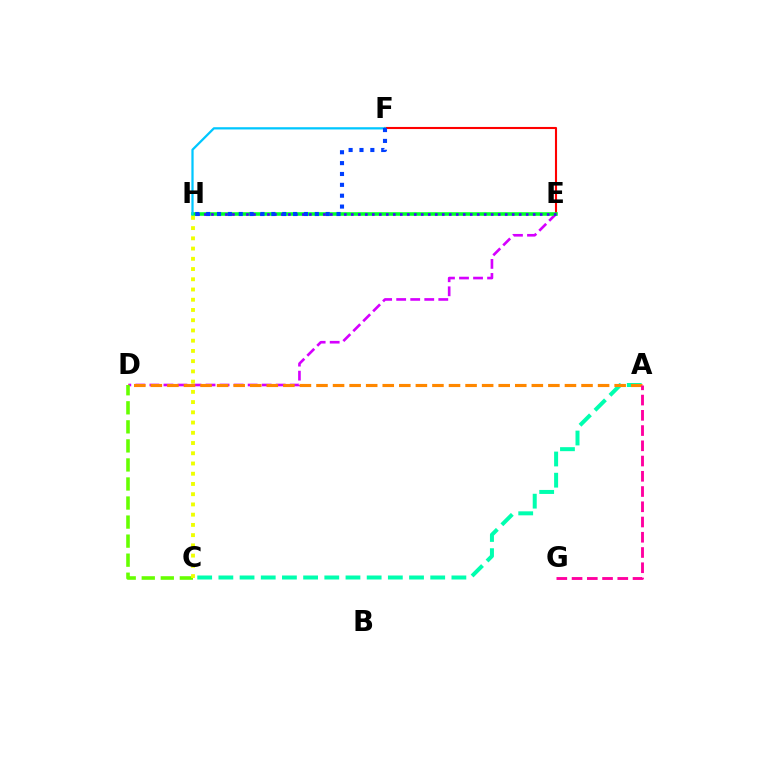{('D', 'E'): [{'color': '#d600ff', 'line_style': 'dashed', 'thickness': 1.91}], ('A', 'C'): [{'color': '#00ffaf', 'line_style': 'dashed', 'thickness': 2.88}], ('E', 'F'): [{'color': '#ff0000', 'line_style': 'solid', 'thickness': 1.51}], ('E', 'H'): [{'color': '#00ff27', 'line_style': 'solid', 'thickness': 2.58}, {'color': '#4f00ff', 'line_style': 'dotted', 'thickness': 1.9}], ('F', 'H'): [{'color': '#00c7ff', 'line_style': 'solid', 'thickness': 1.62}, {'color': '#003fff', 'line_style': 'dotted', 'thickness': 2.95}], ('A', 'D'): [{'color': '#ff8800', 'line_style': 'dashed', 'thickness': 2.25}], ('A', 'G'): [{'color': '#ff00a0', 'line_style': 'dashed', 'thickness': 2.07}], ('C', 'D'): [{'color': '#66ff00', 'line_style': 'dashed', 'thickness': 2.59}], ('C', 'H'): [{'color': '#eeff00', 'line_style': 'dotted', 'thickness': 2.78}]}